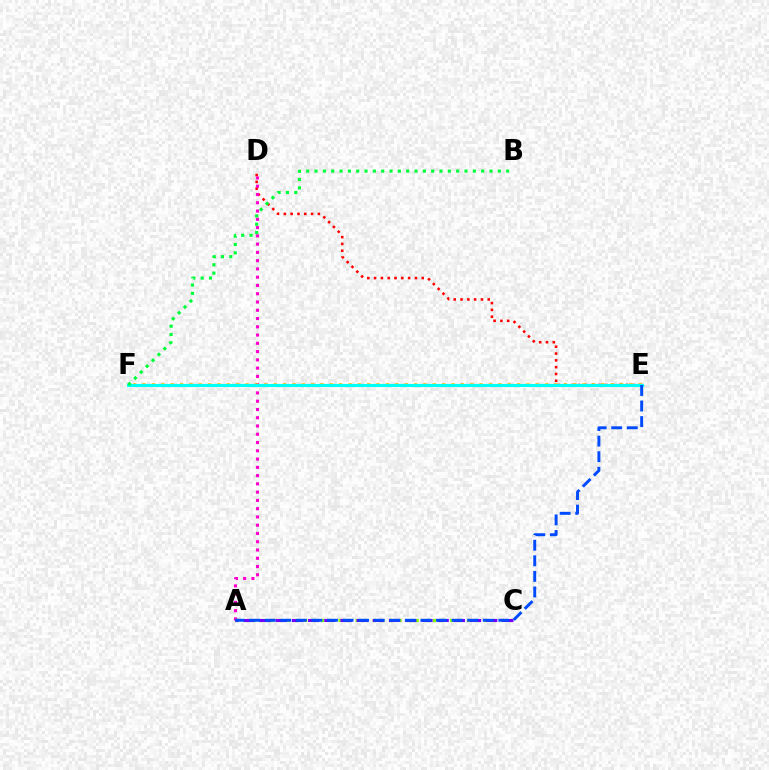{('D', 'E'): [{'color': '#ff0000', 'line_style': 'dotted', 'thickness': 1.85}], ('A', 'D'): [{'color': '#ff00cf', 'line_style': 'dotted', 'thickness': 2.25}], ('A', 'C'): [{'color': '#84ff00', 'line_style': 'dotted', 'thickness': 2.33}, {'color': '#7200ff', 'line_style': 'dashed', 'thickness': 2.2}], ('E', 'F'): [{'color': '#ffbd00', 'line_style': 'dotted', 'thickness': 2.54}, {'color': '#00fff6', 'line_style': 'solid', 'thickness': 2.27}], ('B', 'F'): [{'color': '#00ff39', 'line_style': 'dotted', 'thickness': 2.26}], ('A', 'E'): [{'color': '#004bff', 'line_style': 'dashed', 'thickness': 2.12}]}